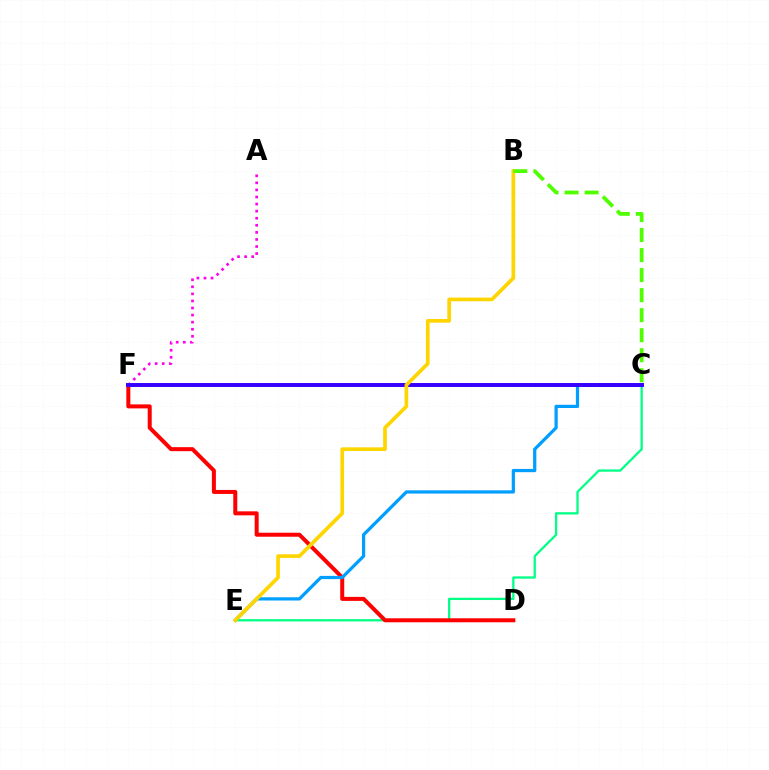{('A', 'F'): [{'color': '#ff00ed', 'line_style': 'dotted', 'thickness': 1.92}], ('C', 'E'): [{'color': '#00ff86', 'line_style': 'solid', 'thickness': 1.64}, {'color': '#009eff', 'line_style': 'solid', 'thickness': 2.33}], ('D', 'F'): [{'color': '#ff0000', 'line_style': 'solid', 'thickness': 2.88}], ('C', 'F'): [{'color': '#3700ff', 'line_style': 'solid', 'thickness': 2.84}], ('B', 'E'): [{'color': '#ffd500', 'line_style': 'solid', 'thickness': 2.65}], ('B', 'C'): [{'color': '#4fff00', 'line_style': 'dashed', 'thickness': 2.72}]}